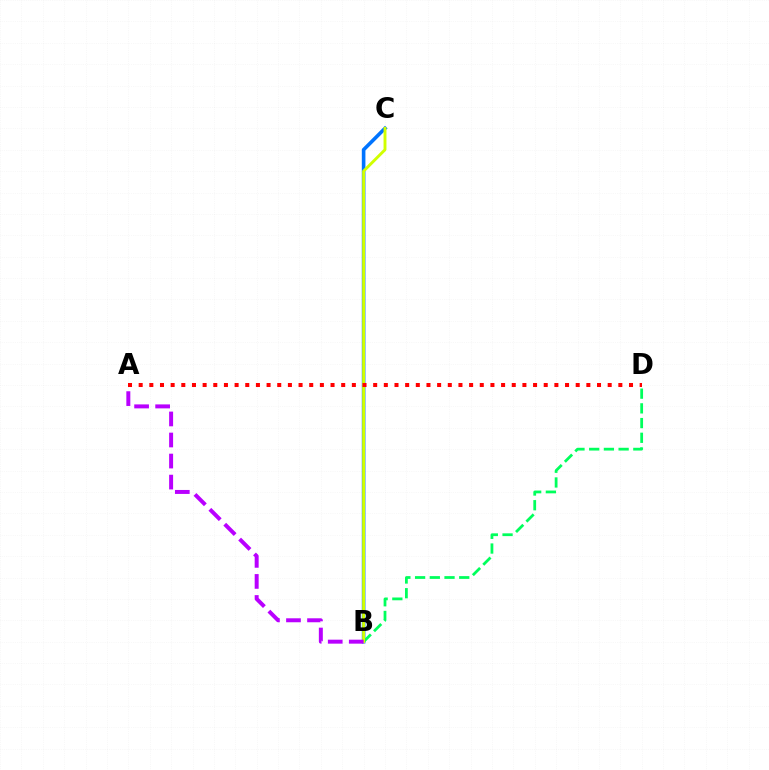{('B', 'C'): [{'color': '#0074ff', 'line_style': 'solid', 'thickness': 2.6}, {'color': '#d1ff00', 'line_style': 'solid', 'thickness': 2.09}], ('B', 'D'): [{'color': '#00ff5c', 'line_style': 'dashed', 'thickness': 2.0}], ('A', 'D'): [{'color': '#ff0000', 'line_style': 'dotted', 'thickness': 2.9}], ('A', 'B'): [{'color': '#b900ff', 'line_style': 'dashed', 'thickness': 2.86}]}